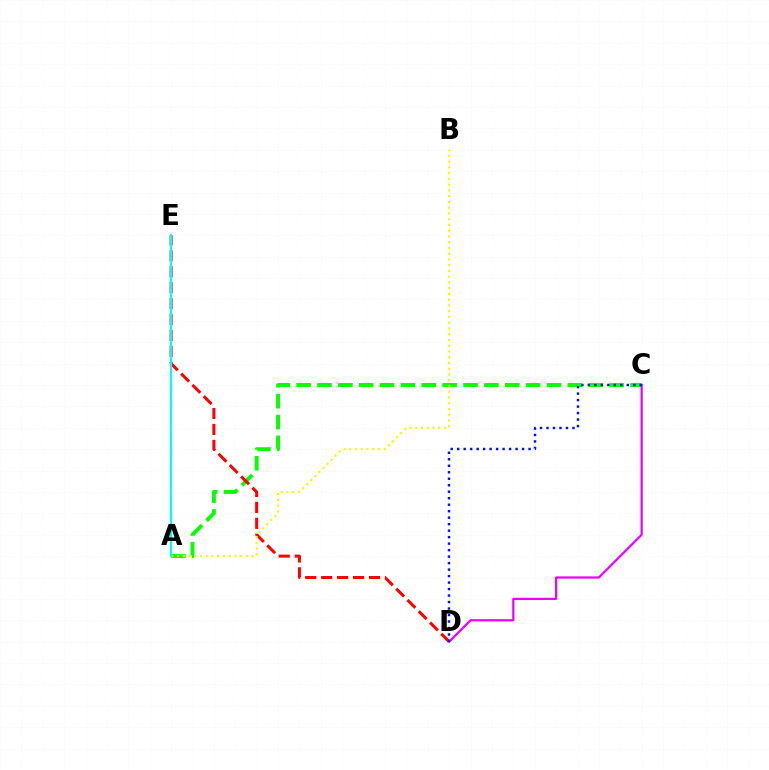{('A', 'C'): [{'color': '#08ff00', 'line_style': 'dashed', 'thickness': 2.83}], ('D', 'E'): [{'color': '#ff0000', 'line_style': 'dashed', 'thickness': 2.17}], ('A', 'B'): [{'color': '#fcf500', 'line_style': 'dotted', 'thickness': 1.56}], ('A', 'E'): [{'color': '#00fff6', 'line_style': 'solid', 'thickness': 1.54}], ('C', 'D'): [{'color': '#ee00ff', 'line_style': 'solid', 'thickness': 1.61}, {'color': '#0010ff', 'line_style': 'dotted', 'thickness': 1.76}]}